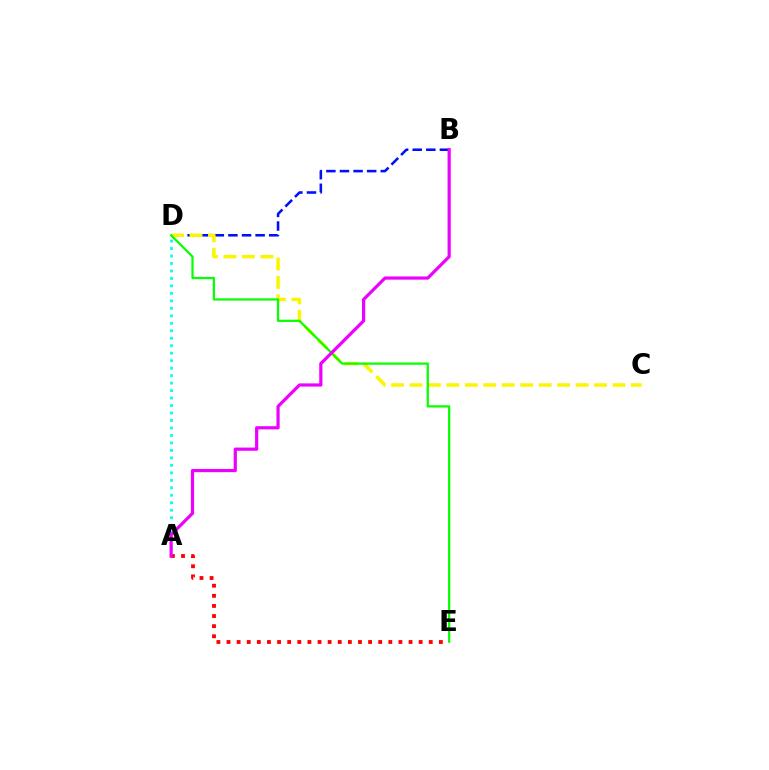{('A', 'D'): [{'color': '#00fff6', 'line_style': 'dotted', 'thickness': 2.03}], ('B', 'D'): [{'color': '#0010ff', 'line_style': 'dashed', 'thickness': 1.85}], ('C', 'D'): [{'color': '#fcf500', 'line_style': 'dashed', 'thickness': 2.51}], ('A', 'E'): [{'color': '#ff0000', 'line_style': 'dotted', 'thickness': 2.75}], ('D', 'E'): [{'color': '#08ff00', 'line_style': 'solid', 'thickness': 1.61}], ('A', 'B'): [{'color': '#ee00ff', 'line_style': 'solid', 'thickness': 2.3}]}